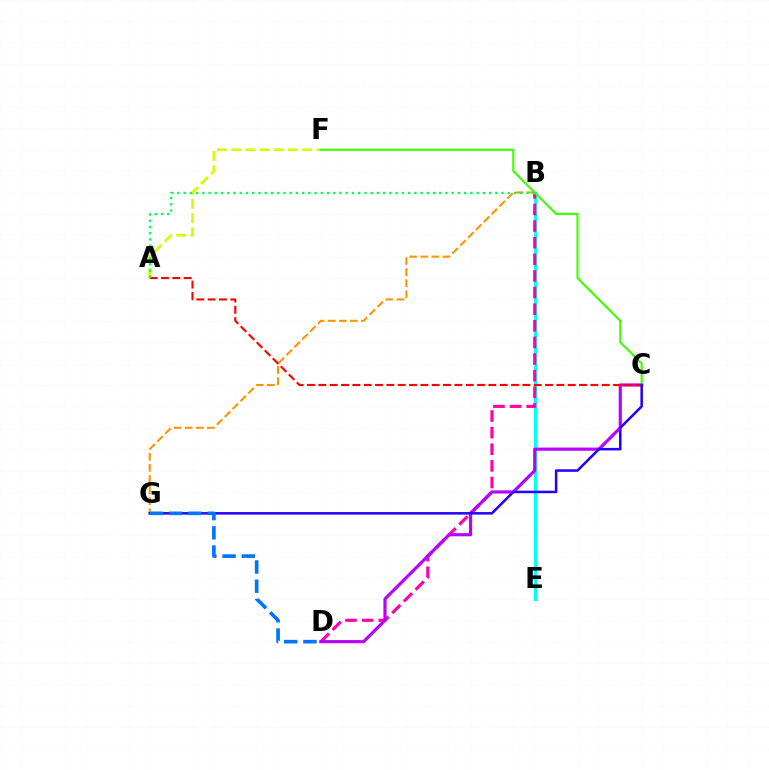{('B', 'E'): [{'color': '#00fff6', 'line_style': 'solid', 'thickness': 2.2}], ('B', 'G'): [{'color': '#ff9400', 'line_style': 'dashed', 'thickness': 1.51}], ('A', 'F'): [{'color': '#d1ff00', 'line_style': 'dashed', 'thickness': 1.93}], ('B', 'D'): [{'color': '#ff00ac', 'line_style': 'dashed', 'thickness': 2.26}], ('C', 'D'): [{'color': '#b900ff', 'line_style': 'solid', 'thickness': 2.28}], ('A', 'C'): [{'color': '#ff0000', 'line_style': 'dashed', 'thickness': 1.54}], ('C', 'F'): [{'color': '#3dff00', 'line_style': 'solid', 'thickness': 1.53}], ('C', 'G'): [{'color': '#2500ff', 'line_style': 'solid', 'thickness': 1.82}], ('D', 'G'): [{'color': '#0074ff', 'line_style': 'dashed', 'thickness': 2.61}], ('A', 'B'): [{'color': '#00ff5c', 'line_style': 'dotted', 'thickness': 1.69}]}